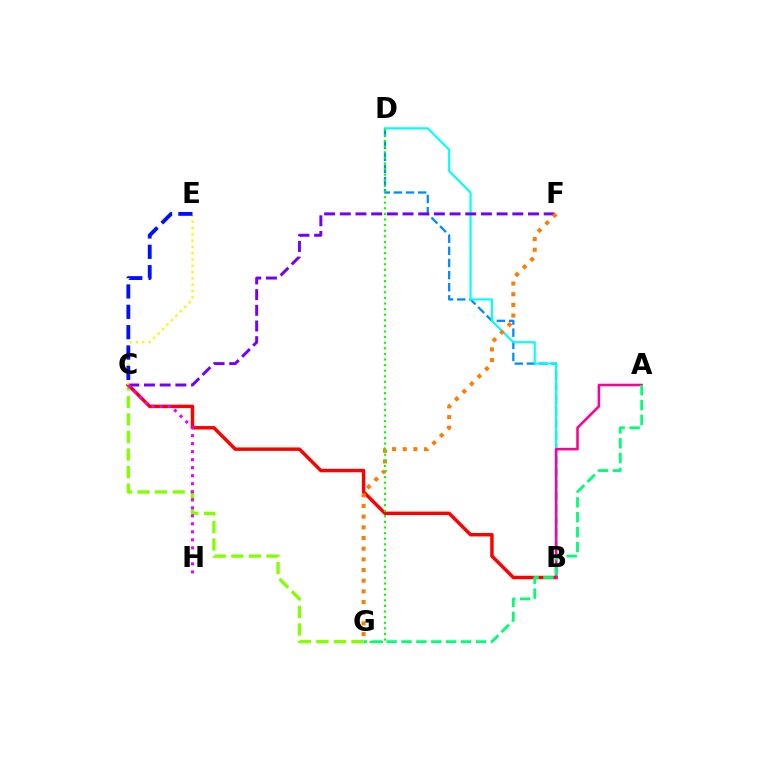{('C', 'G'): [{'color': '#84ff00', 'line_style': 'dashed', 'thickness': 2.38}], ('B', 'D'): [{'color': '#008cff', 'line_style': 'dashed', 'thickness': 1.65}, {'color': '#00fff6', 'line_style': 'solid', 'thickness': 1.54}], ('B', 'C'): [{'color': '#ff0000', 'line_style': 'solid', 'thickness': 2.49}], ('C', 'F'): [{'color': '#7200ff', 'line_style': 'dashed', 'thickness': 2.13}], ('C', 'E'): [{'color': '#fcf500', 'line_style': 'dotted', 'thickness': 1.71}, {'color': '#0010ff', 'line_style': 'dashed', 'thickness': 2.76}], ('C', 'H'): [{'color': '#ee00ff', 'line_style': 'dotted', 'thickness': 2.18}], ('F', 'G'): [{'color': '#ff7c00', 'line_style': 'dotted', 'thickness': 2.9}], ('D', 'G'): [{'color': '#08ff00', 'line_style': 'dotted', 'thickness': 1.52}], ('A', 'B'): [{'color': '#ff0094', 'line_style': 'solid', 'thickness': 1.84}], ('A', 'G'): [{'color': '#00ff74', 'line_style': 'dashed', 'thickness': 2.02}]}